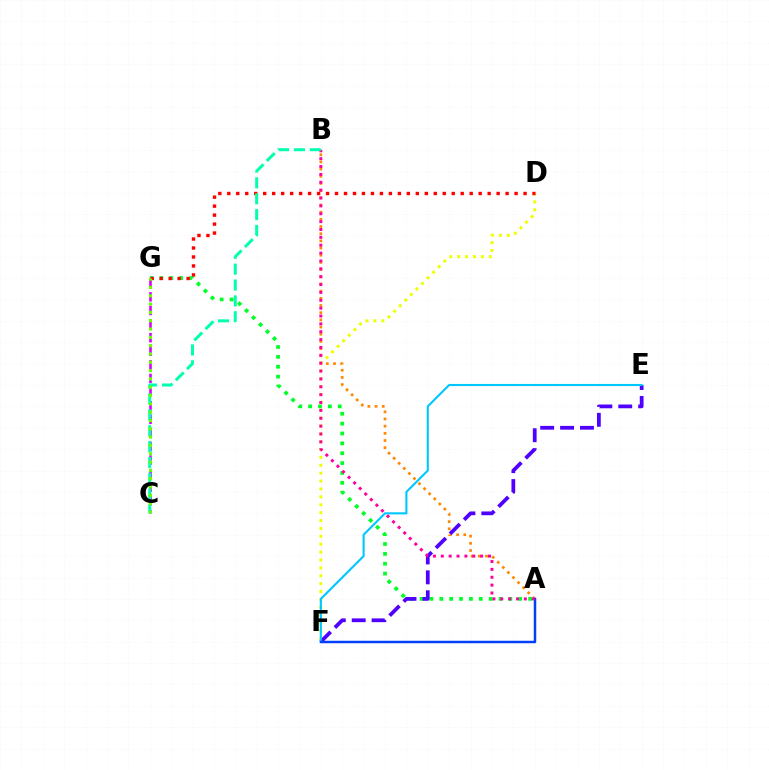{('A', 'B'): [{'color': '#ff8800', 'line_style': 'dotted', 'thickness': 1.95}, {'color': '#ff00a0', 'line_style': 'dotted', 'thickness': 2.14}], ('C', 'G'): [{'color': '#d600ff', 'line_style': 'dashed', 'thickness': 1.85}, {'color': '#66ff00', 'line_style': 'dotted', 'thickness': 2.26}], ('D', 'F'): [{'color': '#eeff00', 'line_style': 'dotted', 'thickness': 2.14}], ('A', 'G'): [{'color': '#00ff27', 'line_style': 'dotted', 'thickness': 2.68}], ('E', 'F'): [{'color': '#4f00ff', 'line_style': 'dashed', 'thickness': 2.7}, {'color': '#00c7ff', 'line_style': 'solid', 'thickness': 1.51}], ('D', 'G'): [{'color': '#ff0000', 'line_style': 'dotted', 'thickness': 2.44}], ('A', 'F'): [{'color': '#003fff', 'line_style': 'solid', 'thickness': 1.78}], ('B', 'C'): [{'color': '#00ffaf', 'line_style': 'dashed', 'thickness': 2.15}]}